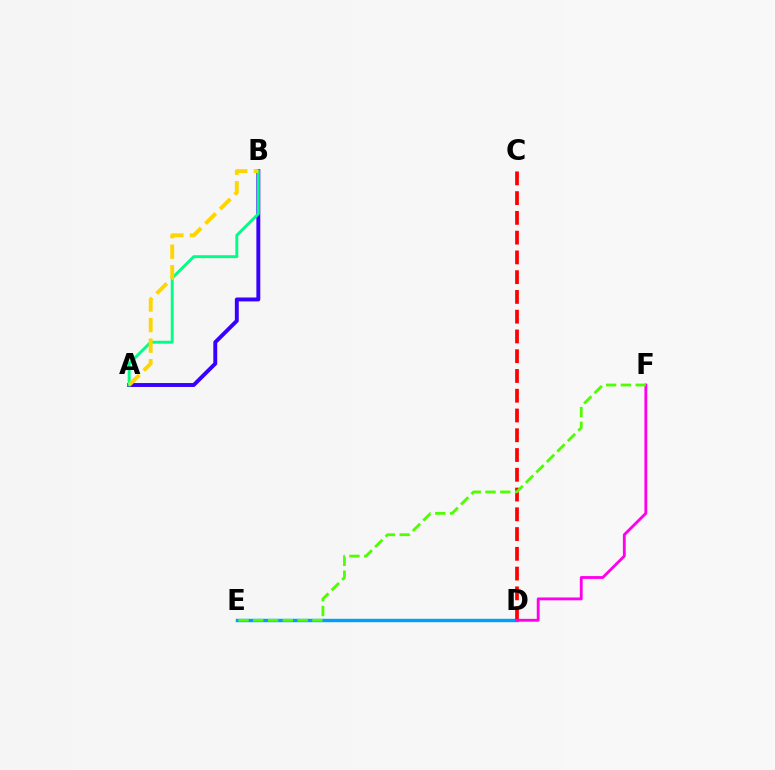{('A', 'B'): [{'color': '#3700ff', 'line_style': 'solid', 'thickness': 2.82}, {'color': '#00ff86', 'line_style': 'solid', 'thickness': 2.11}, {'color': '#ffd500', 'line_style': 'dashed', 'thickness': 2.8}], ('D', 'E'): [{'color': '#009eff', 'line_style': 'solid', 'thickness': 2.45}], ('C', 'D'): [{'color': '#ff0000', 'line_style': 'dashed', 'thickness': 2.68}], ('D', 'F'): [{'color': '#ff00ed', 'line_style': 'solid', 'thickness': 2.05}], ('E', 'F'): [{'color': '#4fff00', 'line_style': 'dashed', 'thickness': 2.01}]}